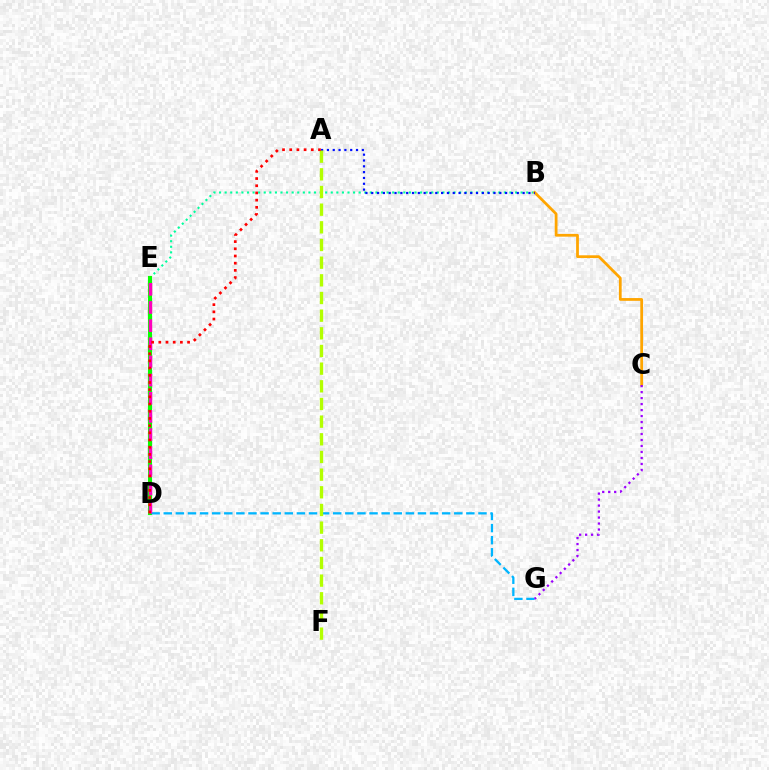{('B', 'E'): [{'color': '#00ff9d', 'line_style': 'dotted', 'thickness': 1.52}], ('D', 'E'): [{'color': '#08ff00', 'line_style': 'solid', 'thickness': 2.95}, {'color': '#ff00bd', 'line_style': 'dashed', 'thickness': 2.47}], ('B', 'C'): [{'color': '#ffa500', 'line_style': 'solid', 'thickness': 1.99}], ('D', 'G'): [{'color': '#00b5ff', 'line_style': 'dashed', 'thickness': 1.64}], ('A', 'B'): [{'color': '#0010ff', 'line_style': 'dotted', 'thickness': 1.58}], ('A', 'F'): [{'color': '#b3ff00', 'line_style': 'dashed', 'thickness': 2.4}], ('C', 'G'): [{'color': '#9b00ff', 'line_style': 'dotted', 'thickness': 1.63}], ('A', 'D'): [{'color': '#ff0000', 'line_style': 'dotted', 'thickness': 1.95}]}